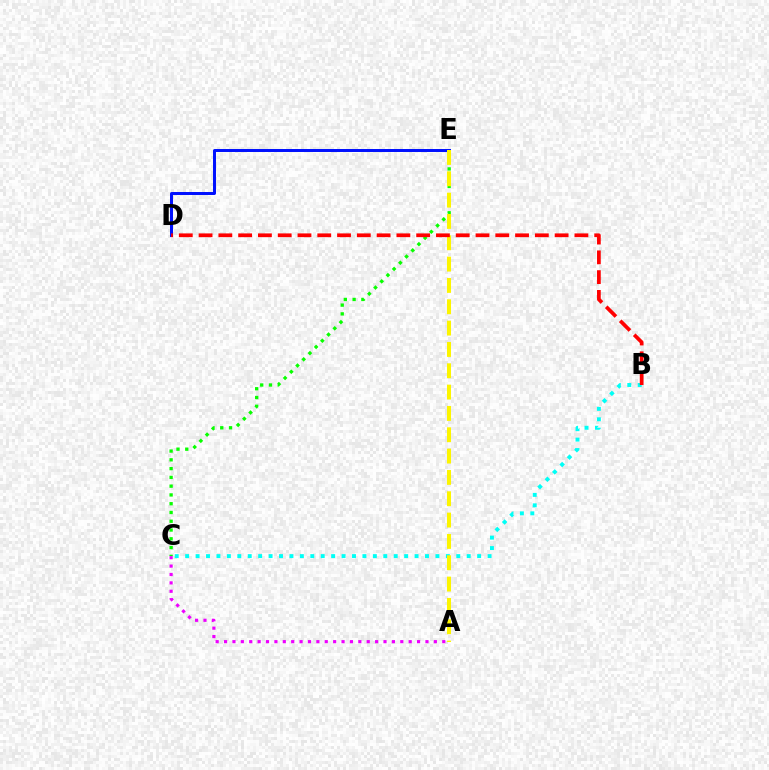{('B', 'C'): [{'color': '#00fff6', 'line_style': 'dotted', 'thickness': 2.83}], ('C', 'E'): [{'color': '#08ff00', 'line_style': 'dotted', 'thickness': 2.38}], ('D', 'E'): [{'color': '#0010ff', 'line_style': 'solid', 'thickness': 2.14}], ('A', 'E'): [{'color': '#fcf500', 'line_style': 'dashed', 'thickness': 2.9}], ('B', 'D'): [{'color': '#ff0000', 'line_style': 'dashed', 'thickness': 2.69}], ('A', 'C'): [{'color': '#ee00ff', 'line_style': 'dotted', 'thickness': 2.28}]}